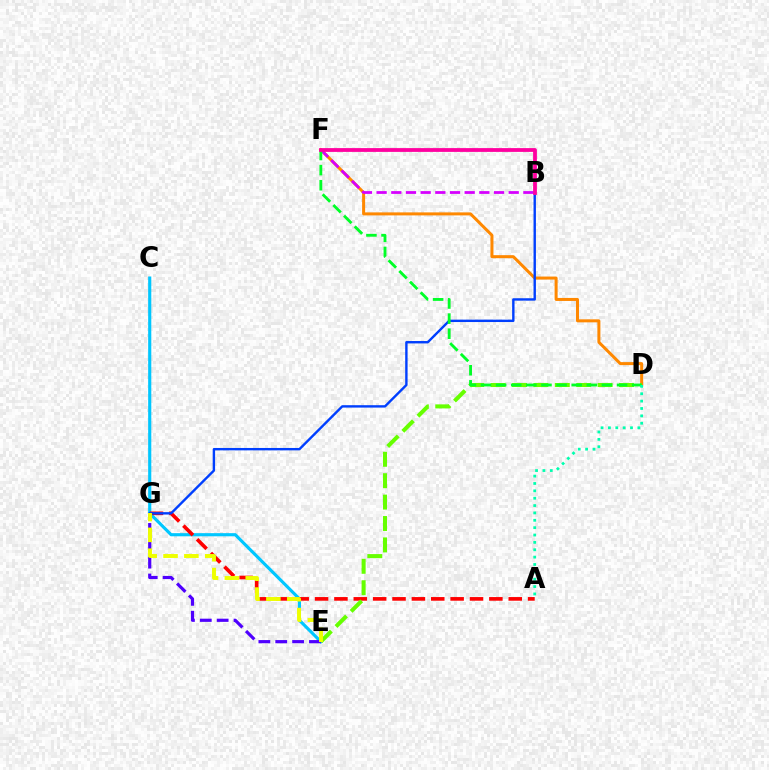{('C', 'E'): [{'color': '#00c7ff', 'line_style': 'solid', 'thickness': 2.26}], ('E', 'G'): [{'color': '#4f00ff', 'line_style': 'dashed', 'thickness': 2.29}, {'color': '#eeff00', 'line_style': 'dashed', 'thickness': 2.83}], ('D', 'F'): [{'color': '#ff8800', 'line_style': 'solid', 'thickness': 2.17}, {'color': '#00ff27', 'line_style': 'dashed', 'thickness': 2.05}], ('A', 'G'): [{'color': '#ff0000', 'line_style': 'dashed', 'thickness': 2.63}], ('B', 'F'): [{'color': '#d600ff', 'line_style': 'dashed', 'thickness': 1.99}, {'color': '#ff00a0', 'line_style': 'solid', 'thickness': 2.73}], ('D', 'E'): [{'color': '#66ff00', 'line_style': 'dashed', 'thickness': 2.91}], ('B', 'G'): [{'color': '#003fff', 'line_style': 'solid', 'thickness': 1.72}], ('A', 'D'): [{'color': '#00ffaf', 'line_style': 'dotted', 'thickness': 2.0}]}